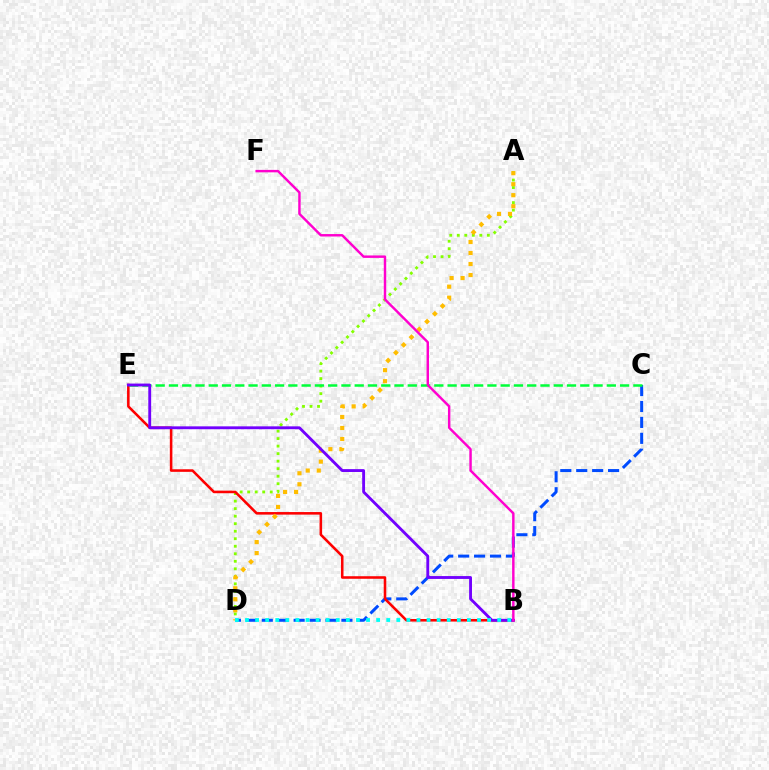{('A', 'D'): [{'color': '#84ff00', 'line_style': 'dotted', 'thickness': 2.04}, {'color': '#ffbd00', 'line_style': 'dotted', 'thickness': 2.99}], ('C', 'D'): [{'color': '#004bff', 'line_style': 'dashed', 'thickness': 2.16}], ('B', 'E'): [{'color': '#ff0000', 'line_style': 'solid', 'thickness': 1.84}, {'color': '#7200ff', 'line_style': 'solid', 'thickness': 2.06}], ('C', 'E'): [{'color': '#00ff39', 'line_style': 'dashed', 'thickness': 1.8}], ('B', 'F'): [{'color': '#ff00cf', 'line_style': 'solid', 'thickness': 1.76}], ('B', 'D'): [{'color': '#00fff6', 'line_style': 'dotted', 'thickness': 2.74}]}